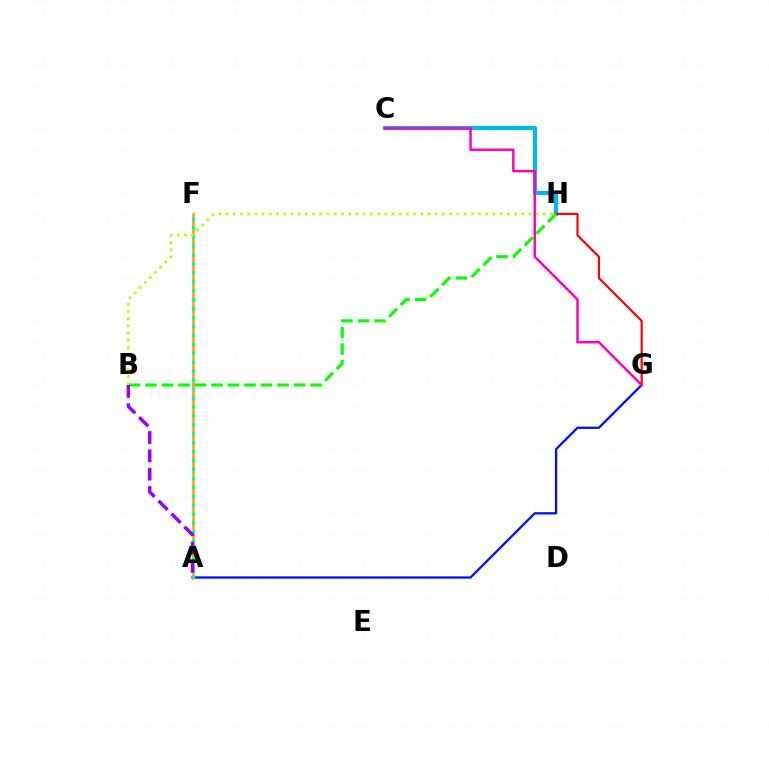{('C', 'H'): [{'color': '#00b5ff', 'line_style': 'solid', 'thickness': 2.98}], ('A', 'G'): [{'color': '#0010ff', 'line_style': 'solid', 'thickness': 1.66}], ('A', 'F'): [{'color': '#ffa500', 'line_style': 'solid', 'thickness': 1.93}, {'color': '#00ff9d', 'line_style': 'dotted', 'thickness': 2.43}], ('G', 'H'): [{'color': '#ff0000', 'line_style': 'solid', 'thickness': 1.58}], ('B', 'H'): [{'color': '#08ff00', 'line_style': 'dashed', 'thickness': 2.24}, {'color': '#b3ff00', 'line_style': 'dotted', 'thickness': 1.96}], ('C', 'G'): [{'color': '#ff00bd', 'line_style': 'solid', 'thickness': 1.78}], ('A', 'B'): [{'color': '#9b00ff', 'line_style': 'dashed', 'thickness': 2.49}]}